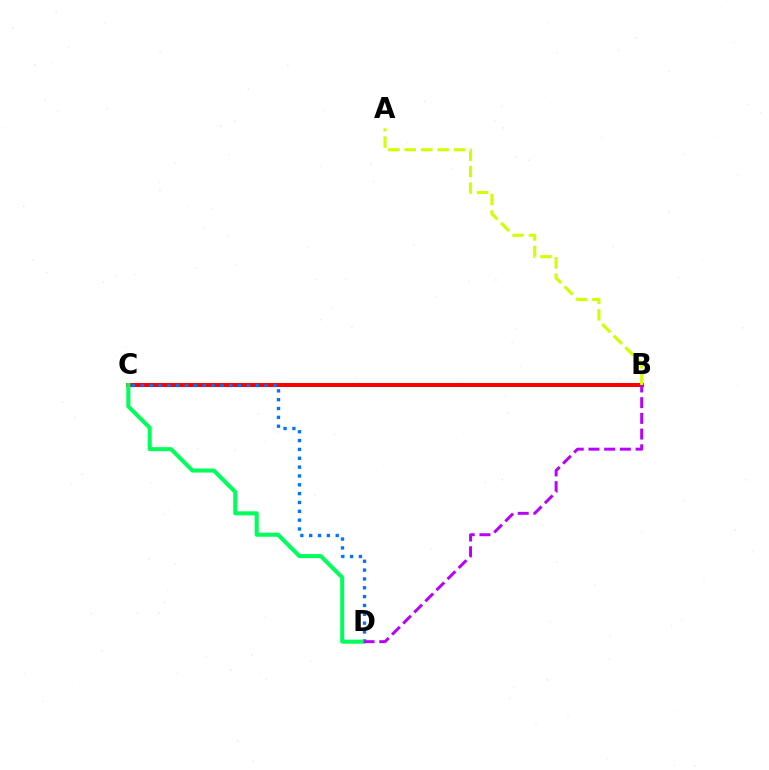{('B', 'C'): [{'color': '#ff0000', 'line_style': 'solid', 'thickness': 2.88}], ('A', 'B'): [{'color': '#d1ff00', 'line_style': 'dashed', 'thickness': 2.23}], ('C', 'D'): [{'color': '#0074ff', 'line_style': 'dotted', 'thickness': 2.4}, {'color': '#00ff5c', 'line_style': 'solid', 'thickness': 2.91}], ('B', 'D'): [{'color': '#b900ff', 'line_style': 'dashed', 'thickness': 2.13}]}